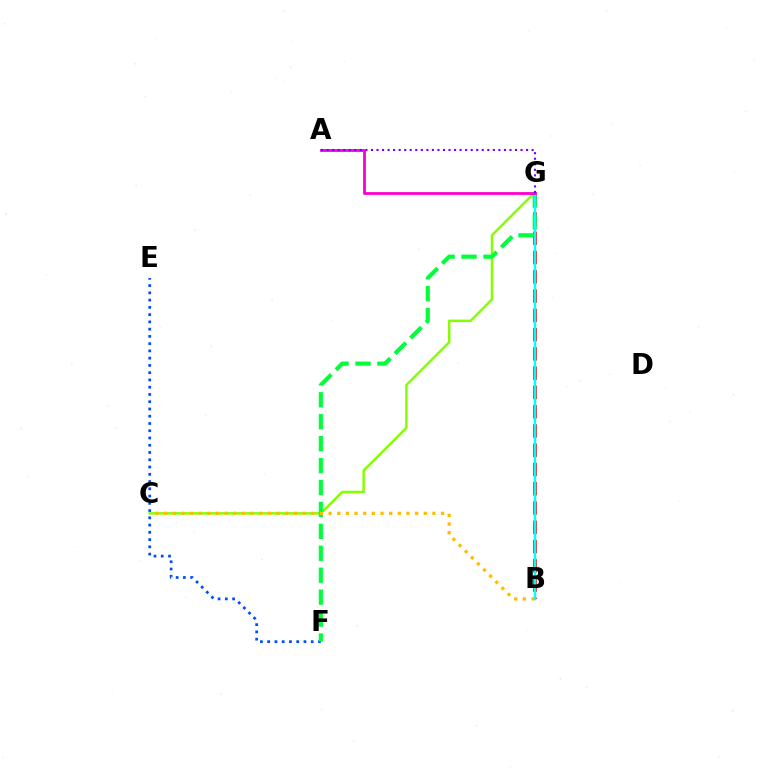{('E', 'F'): [{'color': '#004bff', 'line_style': 'dotted', 'thickness': 1.97}], ('C', 'G'): [{'color': '#84ff00', 'line_style': 'solid', 'thickness': 1.77}], ('B', 'G'): [{'color': '#ff0000', 'line_style': 'dashed', 'thickness': 2.62}, {'color': '#00fff6', 'line_style': 'solid', 'thickness': 1.72}], ('F', 'G'): [{'color': '#00ff39', 'line_style': 'dashed', 'thickness': 2.98}], ('B', 'C'): [{'color': '#ffbd00', 'line_style': 'dotted', 'thickness': 2.35}], ('A', 'G'): [{'color': '#ff00cf', 'line_style': 'solid', 'thickness': 2.02}, {'color': '#7200ff', 'line_style': 'dotted', 'thickness': 1.51}]}